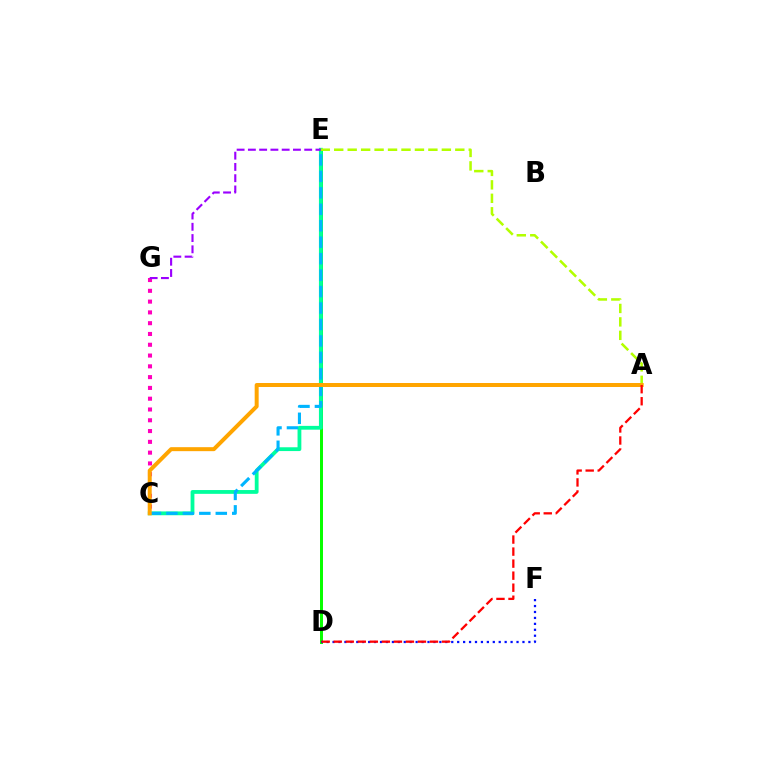{('D', 'E'): [{'color': '#08ff00', 'line_style': 'solid', 'thickness': 2.15}], ('C', 'G'): [{'color': '#ff00bd', 'line_style': 'dotted', 'thickness': 2.93}], ('C', 'E'): [{'color': '#00ff9d', 'line_style': 'solid', 'thickness': 2.74}, {'color': '#00b5ff', 'line_style': 'dashed', 'thickness': 2.24}], ('A', 'E'): [{'color': '#b3ff00', 'line_style': 'dashed', 'thickness': 1.83}], ('A', 'C'): [{'color': '#ffa500', 'line_style': 'solid', 'thickness': 2.87}], ('E', 'G'): [{'color': '#9b00ff', 'line_style': 'dashed', 'thickness': 1.53}], ('D', 'F'): [{'color': '#0010ff', 'line_style': 'dotted', 'thickness': 1.61}], ('A', 'D'): [{'color': '#ff0000', 'line_style': 'dashed', 'thickness': 1.63}]}